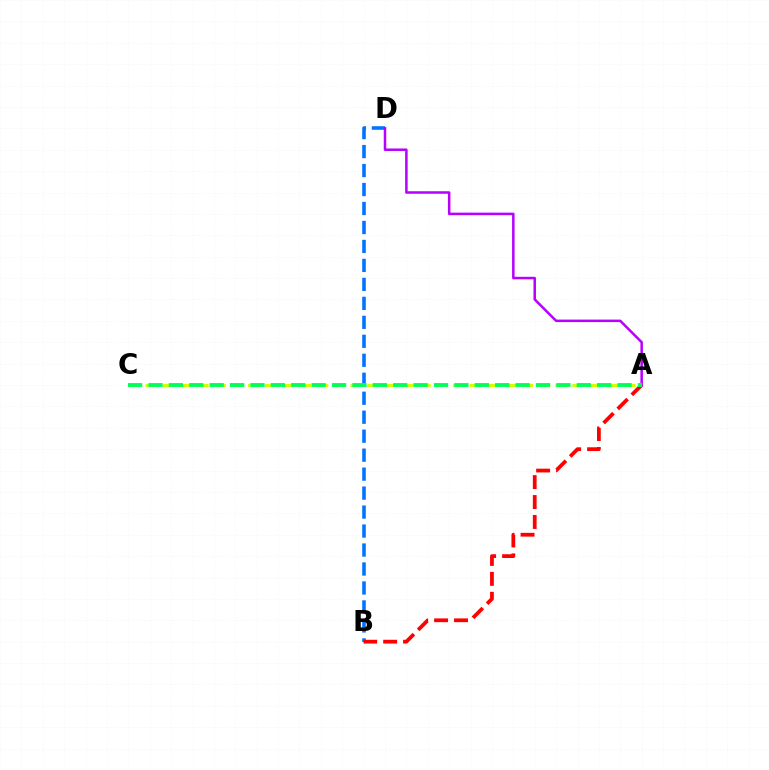{('A', 'C'): [{'color': '#d1ff00', 'line_style': 'dashed', 'thickness': 2.32}, {'color': '#00ff5c', 'line_style': 'dashed', 'thickness': 2.77}], ('B', 'D'): [{'color': '#0074ff', 'line_style': 'dashed', 'thickness': 2.58}], ('A', 'B'): [{'color': '#ff0000', 'line_style': 'dashed', 'thickness': 2.71}], ('A', 'D'): [{'color': '#b900ff', 'line_style': 'solid', 'thickness': 1.81}]}